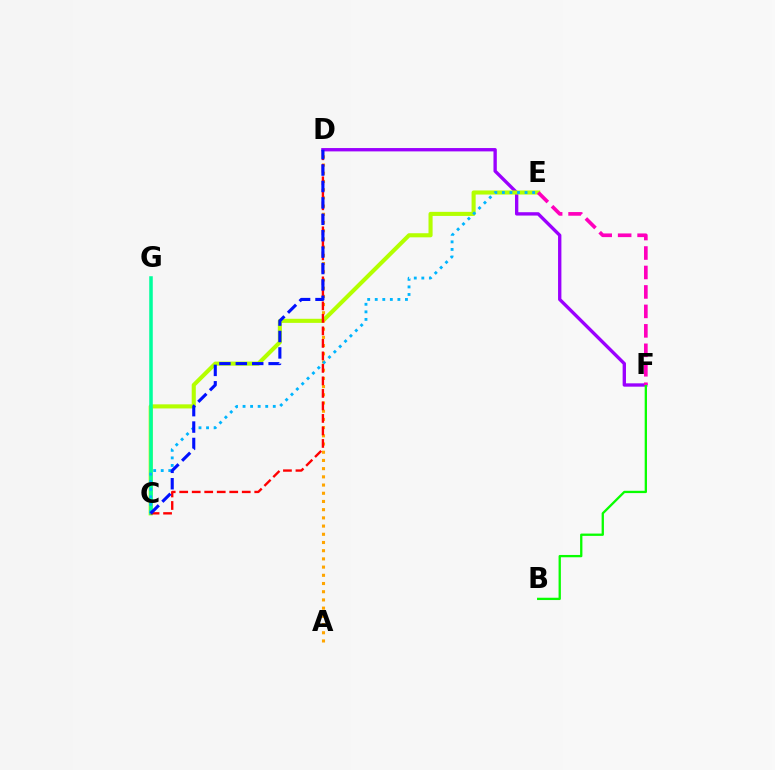{('D', 'F'): [{'color': '#9b00ff', 'line_style': 'solid', 'thickness': 2.41}], ('B', 'F'): [{'color': '#08ff00', 'line_style': 'solid', 'thickness': 1.66}], ('C', 'E'): [{'color': '#b3ff00', 'line_style': 'solid', 'thickness': 2.95}, {'color': '#00b5ff', 'line_style': 'dotted', 'thickness': 2.05}], ('C', 'G'): [{'color': '#00ff9d', 'line_style': 'solid', 'thickness': 2.54}], ('E', 'F'): [{'color': '#ff00bd', 'line_style': 'dashed', 'thickness': 2.64}], ('A', 'D'): [{'color': '#ffa500', 'line_style': 'dotted', 'thickness': 2.23}], ('C', 'D'): [{'color': '#ff0000', 'line_style': 'dashed', 'thickness': 1.7}, {'color': '#0010ff', 'line_style': 'dashed', 'thickness': 2.23}]}